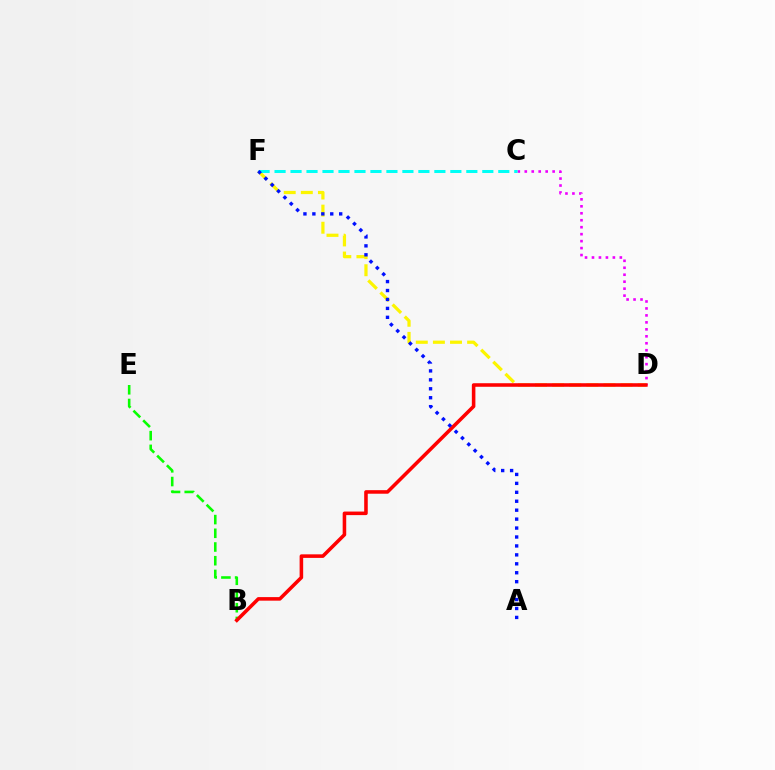{('B', 'E'): [{'color': '#08ff00', 'line_style': 'dashed', 'thickness': 1.86}], ('C', 'D'): [{'color': '#ee00ff', 'line_style': 'dotted', 'thickness': 1.89}], ('D', 'F'): [{'color': '#fcf500', 'line_style': 'dashed', 'thickness': 2.32}], ('B', 'D'): [{'color': '#ff0000', 'line_style': 'solid', 'thickness': 2.56}], ('C', 'F'): [{'color': '#00fff6', 'line_style': 'dashed', 'thickness': 2.17}], ('A', 'F'): [{'color': '#0010ff', 'line_style': 'dotted', 'thickness': 2.43}]}